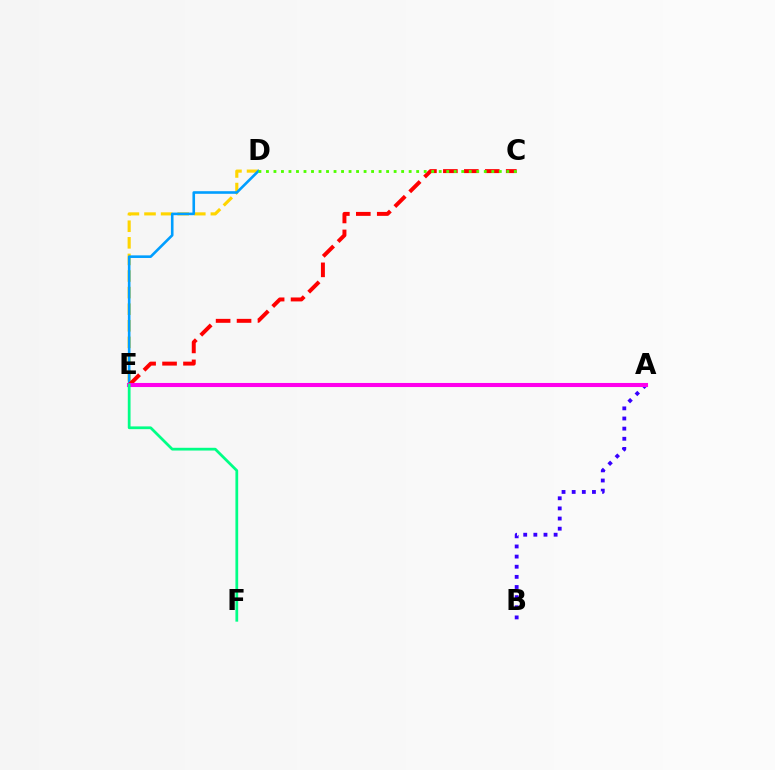{('D', 'E'): [{'color': '#ffd500', 'line_style': 'dashed', 'thickness': 2.25}, {'color': '#009eff', 'line_style': 'solid', 'thickness': 1.88}], ('C', 'E'): [{'color': '#ff0000', 'line_style': 'dashed', 'thickness': 2.85}], ('A', 'B'): [{'color': '#3700ff', 'line_style': 'dotted', 'thickness': 2.75}], ('A', 'E'): [{'color': '#ff00ed', 'line_style': 'solid', 'thickness': 2.94}], ('E', 'F'): [{'color': '#00ff86', 'line_style': 'solid', 'thickness': 1.98}], ('C', 'D'): [{'color': '#4fff00', 'line_style': 'dotted', 'thickness': 2.04}]}